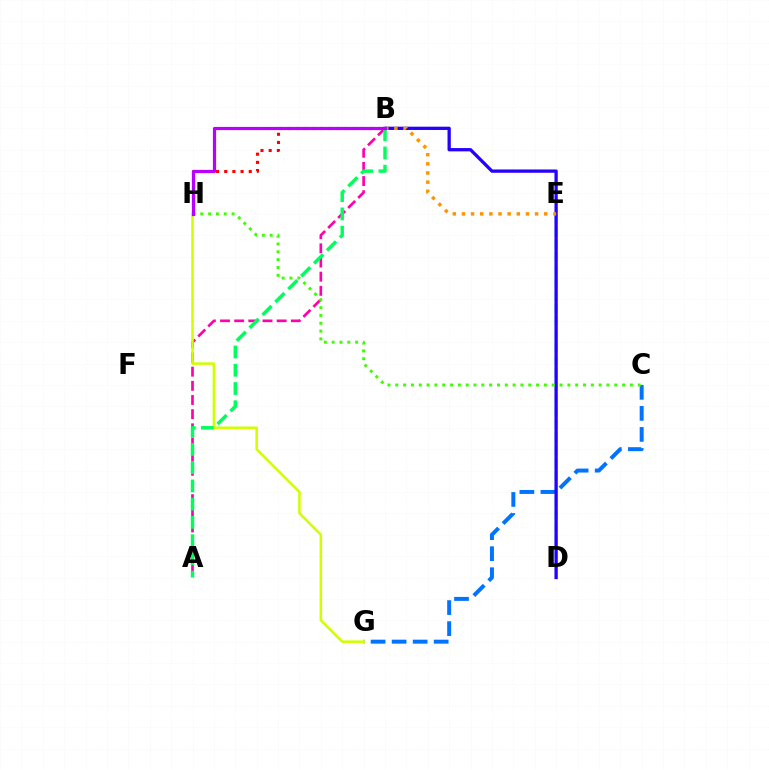{('B', 'H'): [{'color': '#ff0000', 'line_style': 'dotted', 'thickness': 2.22}, {'color': '#b900ff', 'line_style': 'solid', 'thickness': 2.31}], ('A', 'B'): [{'color': '#ff00ac', 'line_style': 'dashed', 'thickness': 1.92}, {'color': '#00ff5c', 'line_style': 'dashed', 'thickness': 2.48}], ('D', 'E'): [{'color': '#00fff6', 'line_style': 'dashed', 'thickness': 1.75}], ('C', 'G'): [{'color': '#0074ff', 'line_style': 'dashed', 'thickness': 2.86}], ('G', 'H'): [{'color': '#d1ff00', 'line_style': 'solid', 'thickness': 1.84}], ('B', 'D'): [{'color': '#2500ff', 'line_style': 'solid', 'thickness': 2.36}], ('C', 'H'): [{'color': '#3dff00', 'line_style': 'dotted', 'thickness': 2.13}], ('B', 'E'): [{'color': '#ff9400', 'line_style': 'dotted', 'thickness': 2.49}]}